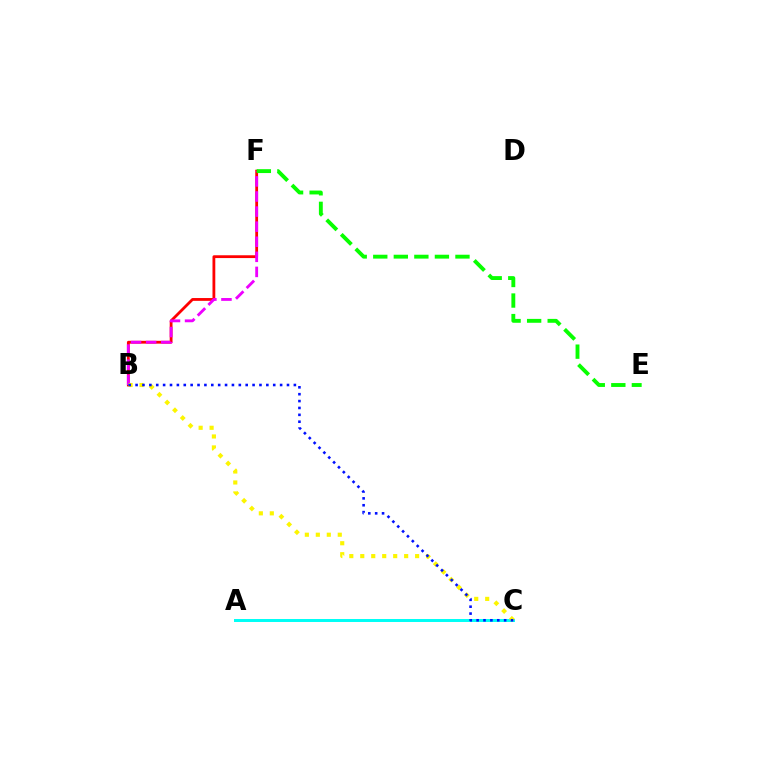{('B', 'F'): [{'color': '#ff0000', 'line_style': 'solid', 'thickness': 2.02}, {'color': '#ee00ff', 'line_style': 'dashed', 'thickness': 2.05}], ('A', 'C'): [{'color': '#00fff6', 'line_style': 'solid', 'thickness': 2.15}], ('B', 'C'): [{'color': '#fcf500', 'line_style': 'dotted', 'thickness': 2.98}, {'color': '#0010ff', 'line_style': 'dotted', 'thickness': 1.87}], ('E', 'F'): [{'color': '#08ff00', 'line_style': 'dashed', 'thickness': 2.79}]}